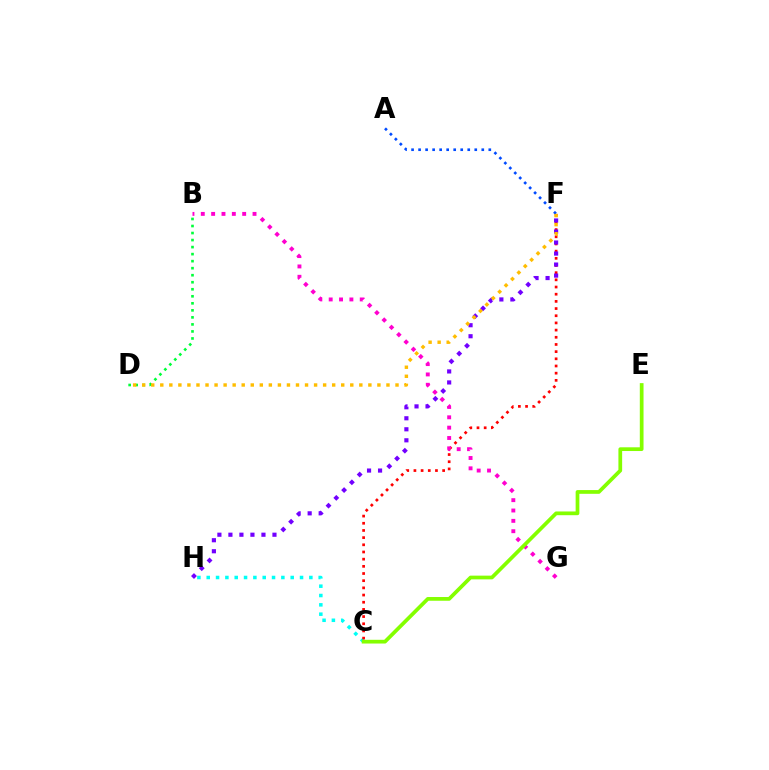{('C', 'H'): [{'color': '#00fff6', 'line_style': 'dotted', 'thickness': 2.53}], ('C', 'F'): [{'color': '#ff0000', 'line_style': 'dotted', 'thickness': 1.95}], ('B', 'G'): [{'color': '#ff00cf', 'line_style': 'dotted', 'thickness': 2.81}], ('F', 'H'): [{'color': '#7200ff', 'line_style': 'dotted', 'thickness': 2.99}], ('C', 'E'): [{'color': '#84ff00', 'line_style': 'solid', 'thickness': 2.68}], ('B', 'D'): [{'color': '#00ff39', 'line_style': 'dotted', 'thickness': 1.91}], ('A', 'F'): [{'color': '#004bff', 'line_style': 'dotted', 'thickness': 1.91}], ('D', 'F'): [{'color': '#ffbd00', 'line_style': 'dotted', 'thickness': 2.46}]}